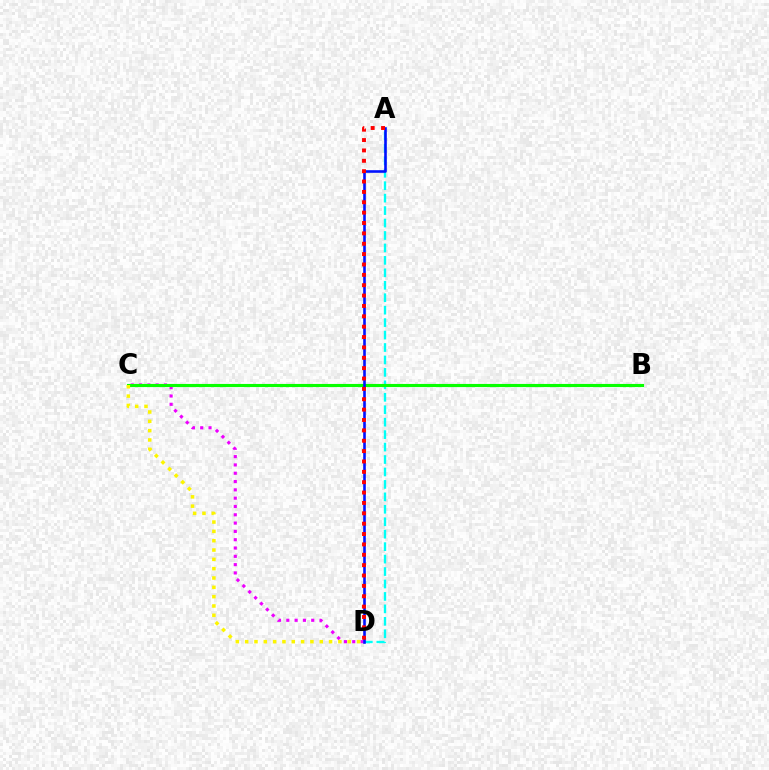{('C', 'D'): [{'color': '#ee00ff', 'line_style': 'dotted', 'thickness': 2.26}, {'color': '#fcf500', 'line_style': 'dotted', 'thickness': 2.53}], ('A', 'D'): [{'color': '#00fff6', 'line_style': 'dashed', 'thickness': 1.69}, {'color': '#0010ff', 'line_style': 'solid', 'thickness': 1.88}, {'color': '#ff0000', 'line_style': 'dotted', 'thickness': 2.82}], ('B', 'C'): [{'color': '#08ff00', 'line_style': 'solid', 'thickness': 2.25}]}